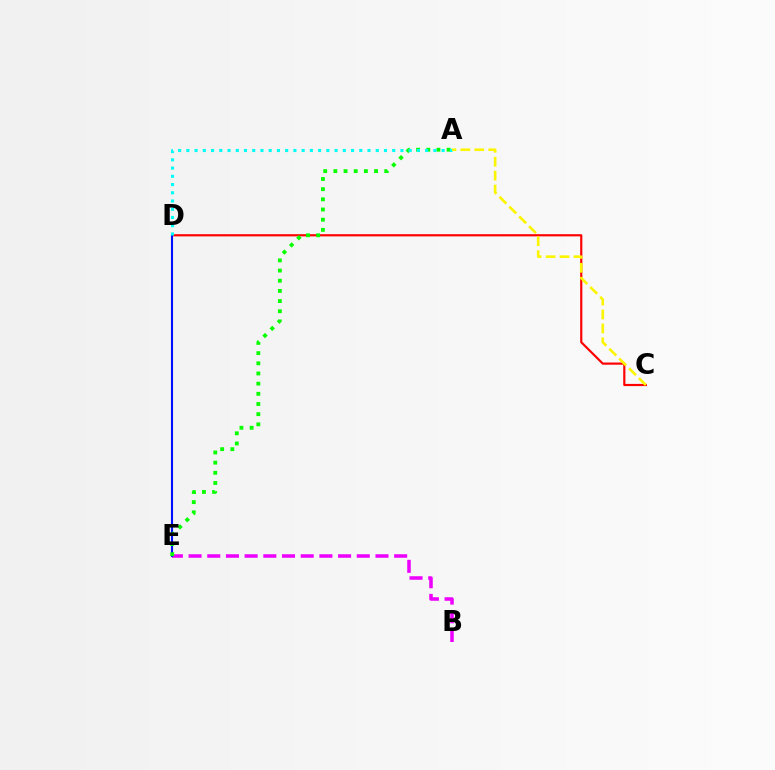{('C', 'D'): [{'color': '#ff0000', 'line_style': 'solid', 'thickness': 1.57}], ('B', 'E'): [{'color': '#ee00ff', 'line_style': 'dashed', 'thickness': 2.54}], ('D', 'E'): [{'color': '#0010ff', 'line_style': 'solid', 'thickness': 1.51}], ('A', 'E'): [{'color': '#08ff00', 'line_style': 'dotted', 'thickness': 2.76}], ('A', 'D'): [{'color': '#00fff6', 'line_style': 'dotted', 'thickness': 2.24}], ('A', 'C'): [{'color': '#fcf500', 'line_style': 'dashed', 'thickness': 1.89}]}